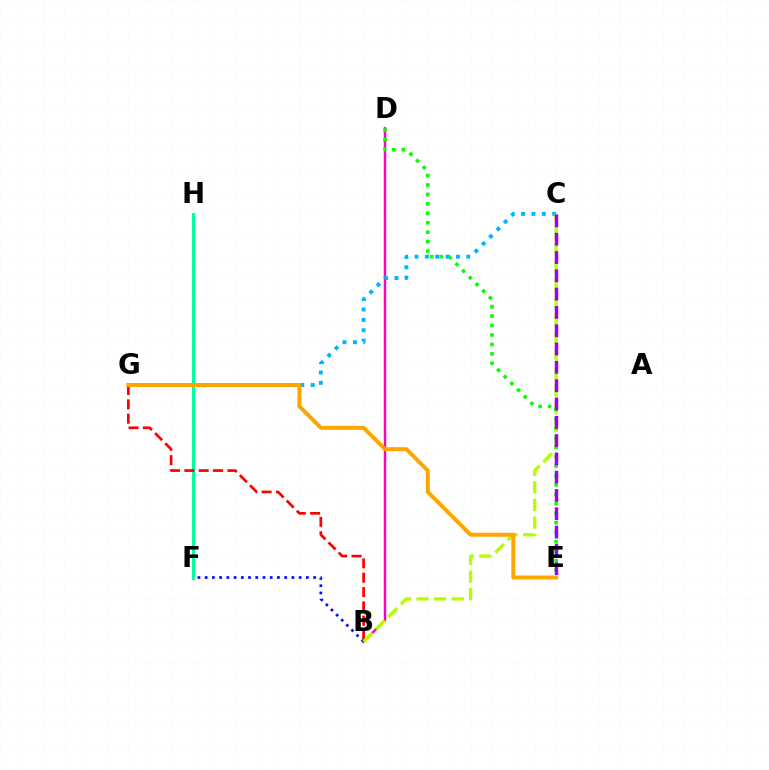{('B', 'D'): [{'color': '#ff00bd', 'line_style': 'solid', 'thickness': 1.77}], ('C', 'G'): [{'color': '#00b5ff', 'line_style': 'dotted', 'thickness': 2.81}], ('B', 'F'): [{'color': '#0010ff', 'line_style': 'dotted', 'thickness': 1.96}], ('F', 'H'): [{'color': '#00ff9d', 'line_style': 'solid', 'thickness': 2.19}], ('B', 'G'): [{'color': '#ff0000', 'line_style': 'dashed', 'thickness': 1.95}], ('B', 'C'): [{'color': '#b3ff00', 'line_style': 'dashed', 'thickness': 2.39}], ('D', 'E'): [{'color': '#08ff00', 'line_style': 'dotted', 'thickness': 2.57}], ('C', 'E'): [{'color': '#9b00ff', 'line_style': 'dashed', 'thickness': 2.49}], ('E', 'G'): [{'color': '#ffa500', 'line_style': 'solid', 'thickness': 2.86}]}